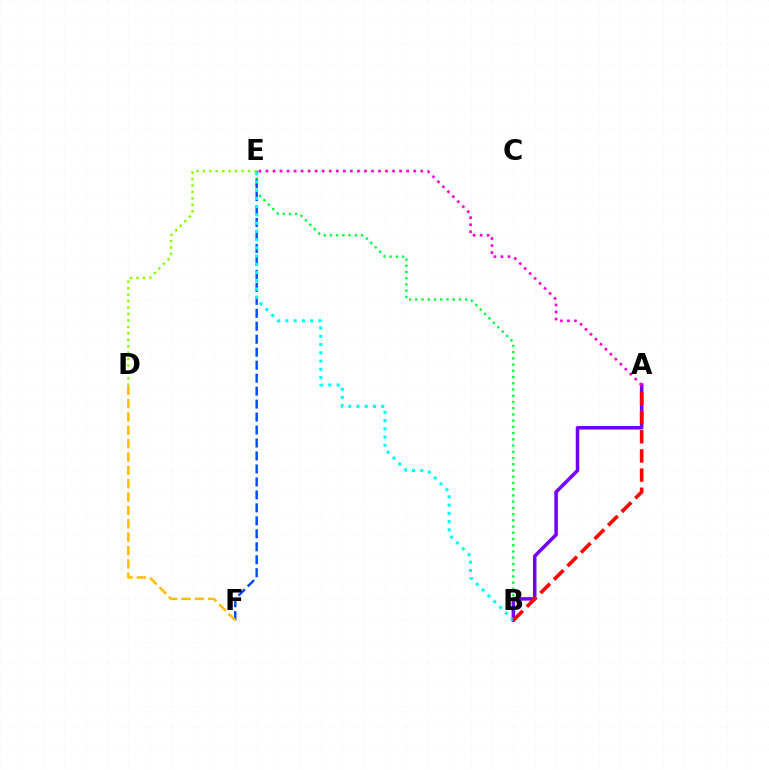{('B', 'E'): [{'color': '#00ff39', 'line_style': 'dotted', 'thickness': 1.69}, {'color': '#00fff6', 'line_style': 'dotted', 'thickness': 2.24}], ('A', 'B'): [{'color': '#7200ff', 'line_style': 'solid', 'thickness': 2.53}, {'color': '#ff0000', 'line_style': 'dashed', 'thickness': 2.6}], ('E', 'F'): [{'color': '#004bff', 'line_style': 'dashed', 'thickness': 1.76}], ('A', 'E'): [{'color': '#ff00cf', 'line_style': 'dotted', 'thickness': 1.91}], ('D', 'F'): [{'color': '#ffbd00', 'line_style': 'dashed', 'thickness': 1.82}], ('D', 'E'): [{'color': '#84ff00', 'line_style': 'dotted', 'thickness': 1.75}]}